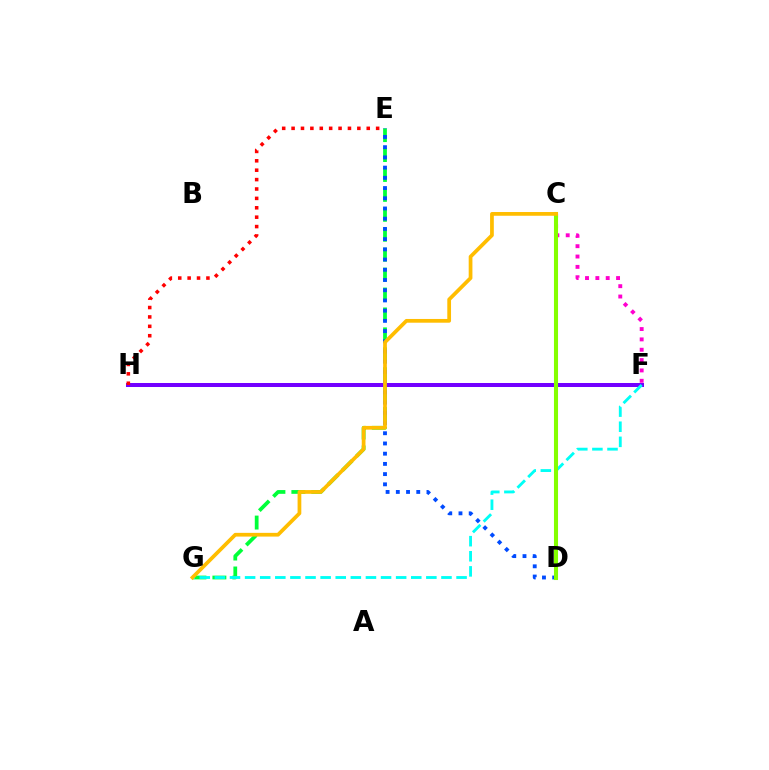{('E', 'G'): [{'color': '#00ff39', 'line_style': 'dashed', 'thickness': 2.71}], ('F', 'H'): [{'color': '#7200ff', 'line_style': 'solid', 'thickness': 2.89}], ('D', 'E'): [{'color': '#004bff', 'line_style': 'dotted', 'thickness': 2.78}], ('E', 'H'): [{'color': '#ff0000', 'line_style': 'dotted', 'thickness': 2.55}], ('C', 'F'): [{'color': '#ff00cf', 'line_style': 'dotted', 'thickness': 2.81}], ('F', 'G'): [{'color': '#00fff6', 'line_style': 'dashed', 'thickness': 2.05}], ('C', 'D'): [{'color': '#84ff00', 'line_style': 'solid', 'thickness': 2.93}], ('C', 'G'): [{'color': '#ffbd00', 'line_style': 'solid', 'thickness': 2.69}]}